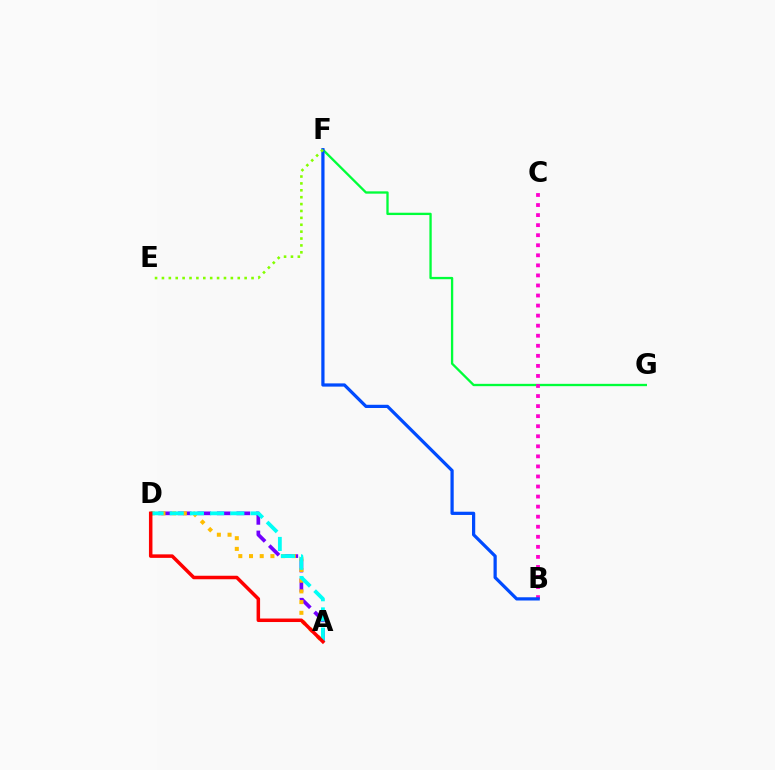{('F', 'G'): [{'color': '#00ff39', 'line_style': 'solid', 'thickness': 1.67}], ('A', 'D'): [{'color': '#7200ff', 'line_style': 'dashed', 'thickness': 2.66}, {'color': '#ffbd00', 'line_style': 'dotted', 'thickness': 2.91}, {'color': '#00fff6', 'line_style': 'dashed', 'thickness': 2.74}, {'color': '#ff0000', 'line_style': 'solid', 'thickness': 2.53}], ('B', 'C'): [{'color': '#ff00cf', 'line_style': 'dotted', 'thickness': 2.73}], ('B', 'F'): [{'color': '#004bff', 'line_style': 'solid', 'thickness': 2.33}], ('E', 'F'): [{'color': '#84ff00', 'line_style': 'dotted', 'thickness': 1.87}]}